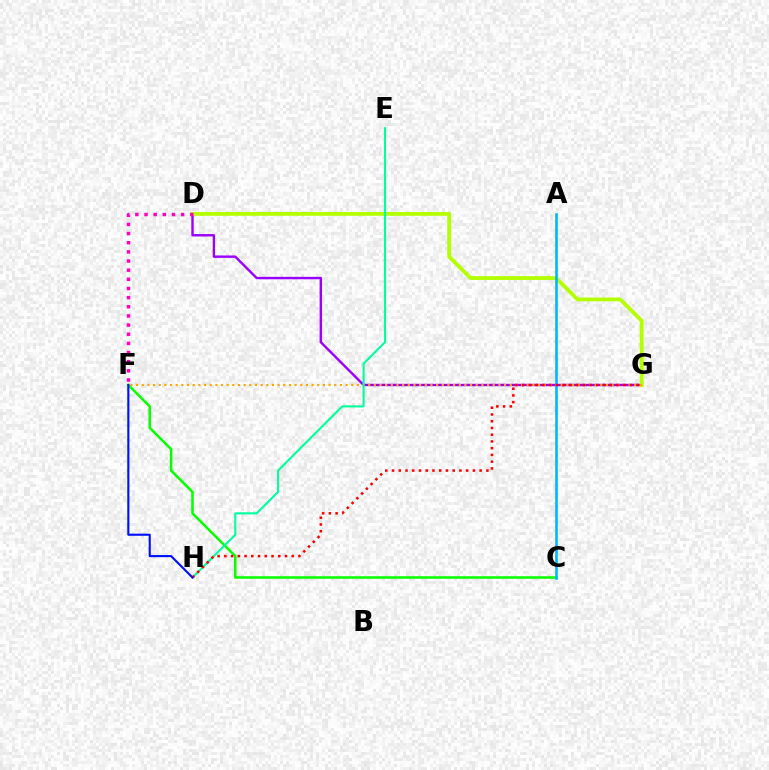{('C', 'F'): [{'color': '#08ff00', 'line_style': 'solid', 'thickness': 1.83}], ('D', 'G'): [{'color': '#9b00ff', 'line_style': 'solid', 'thickness': 1.74}, {'color': '#b3ff00', 'line_style': 'solid', 'thickness': 2.75}], ('D', 'F'): [{'color': '#ff00bd', 'line_style': 'dotted', 'thickness': 2.49}], ('F', 'G'): [{'color': '#ffa500', 'line_style': 'dotted', 'thickness': 1.54}], ('A', 'C'): [{'color': '#00b5ff', 'line_style': 'solid', 'thickness': 1.87}], ('E', 'H'): [{'color': '#00ff9d', 'line_style': 'solid', 'thickness': 1.5}], ('G', 'H'): [{'color': '#ff0000', 'line_style': 'dotted', 'thickness': 1.83}], ('F', 'H'): [{'color': '#0010ff', 'line_style': 'solid', 'thickness': 1.53}]}